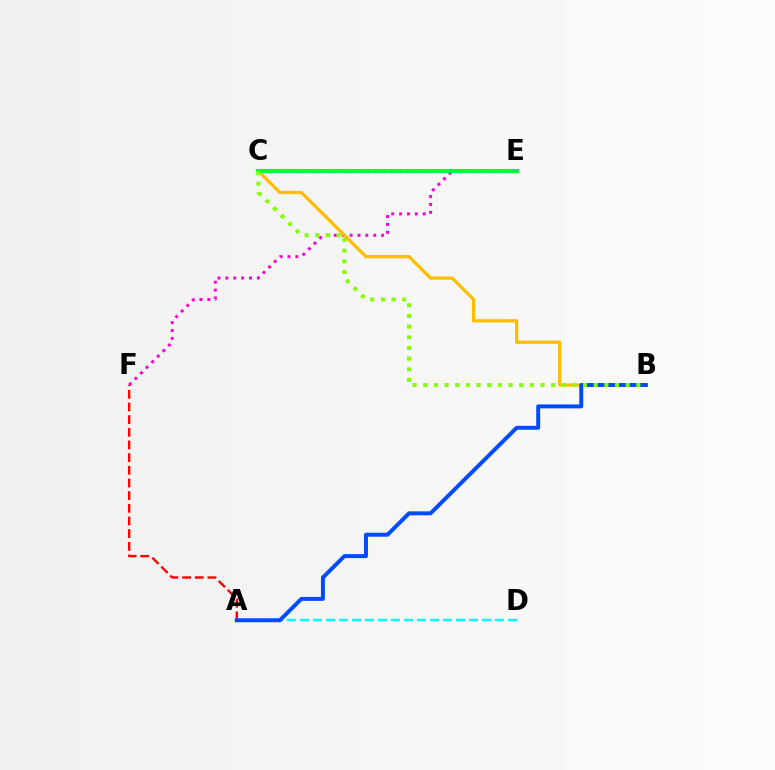{('E', 'F'): [{'color': '#ff00cf', 'line_style': 'dotted', 'thickness': 2.14}], ('B', 'C'): [{'color': '#ffbd00', 'line_style': 'solid', 'thickness': 2.36}, {'color': '#84ff00', 'line_style': 'dotted', 'thickness': 2.9}], ('A', 'D'): [{'color': '#00fff6', 'line_style': 'dashed', 'thickness': 1.77}], ('A', 'F'): [{'color': '#ff0000', 'line_style': 'dashed', 'thickness': 1.72}], ('A', 'B'): [{'color': '#004bff', 'line_style': 'solid', 'thickness': 2.85}], ('C', 'E'): [{'color': '#7200ff', 'line_style': 'dashed', 'thickness': 2.24}, {'color': '#00ff39', 'line_style': 'solid', 'thickness': 2.96}]}